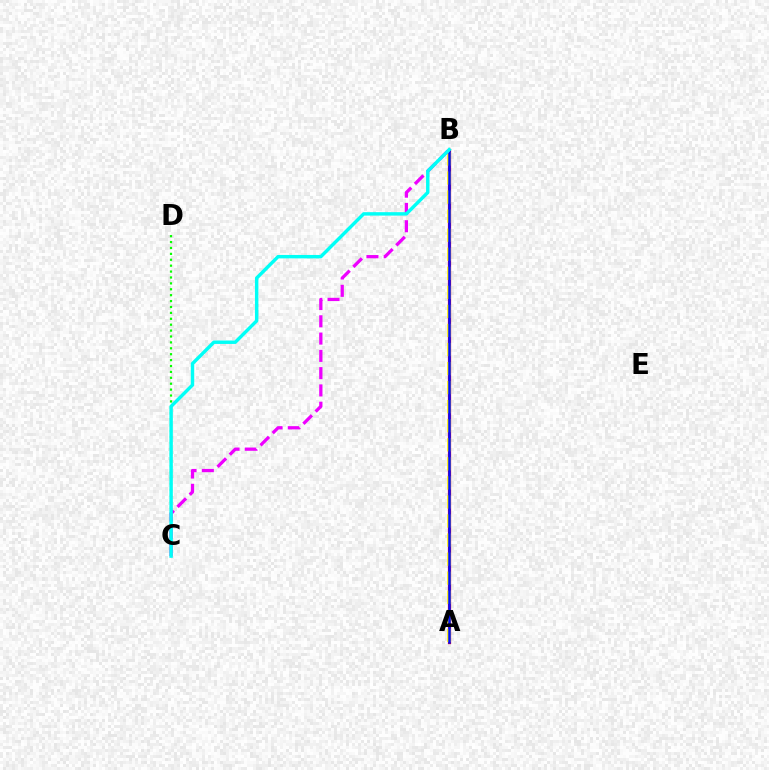{('C', 'D'): [{'color': '#08ff00', 'line_style': 'dotted', 'thickness': 1.6}], ('A', 'B'): [{'color': '#ff0000', 'line_style': 'solid', 'thickness': 2.33}, {'color': '#fcf500', 'line_style': 'dashed', 'thickness': 2.59}, {'color': '#0010ff', 'line_style': 'solid', 'thickness': 1.81}], ('B', 'C'): [{'color': '#ee00ff', 'line_style': 'dashed', 'thickness': 2.35}, {'color': '#00fff6', 'line_style': 'solid', 'thickness': 2.47}]}